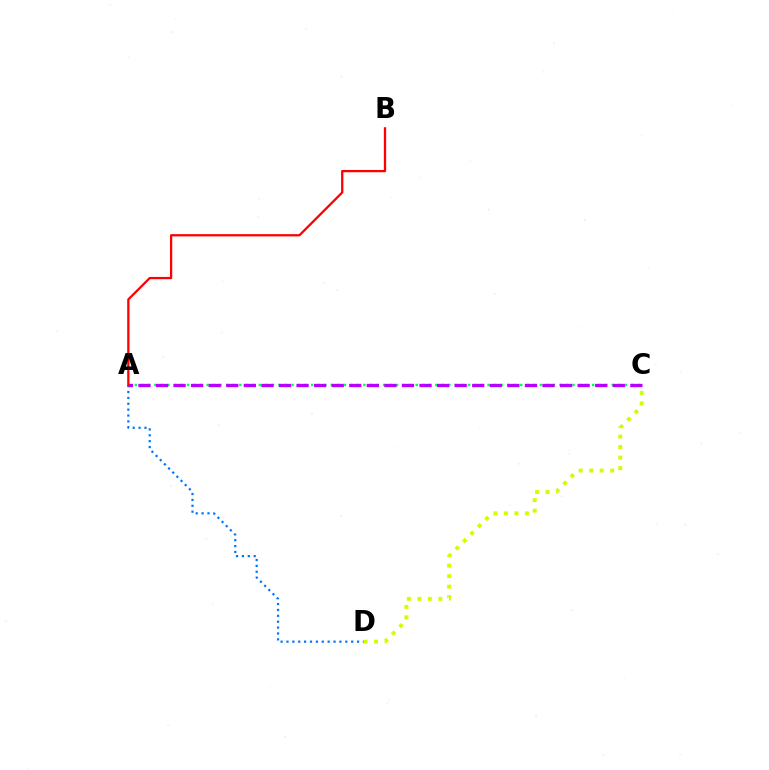{('C', 'D'): [{'color': '#d1ff00', 'line_style': 'dotted', 'thickness': 2.85}], ('A', 'D'): [{'color': '#0074ff', 'line_style': 'dotted', 'thickness': 1.6}], ('A', 'C'): [{'color': '#00ff5c', 'line_style': 'dotted', 'thickness': 1.78}, {'color': '#b900ff', 'line_style': 'dashed', 'thickness': 2.39}], ('A', 'B'): [{'color': '#ff0000', 'line_style': 'solid', 'thickness': 1.64}]}